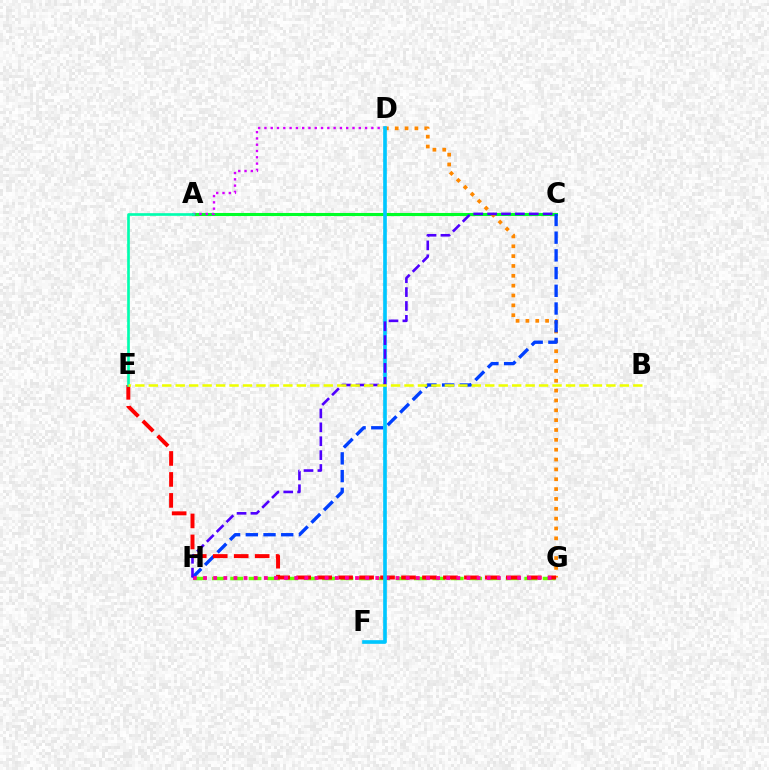{('A', 'C'): [{'color': '#00ff27', 'line_style': 'solid', 'thickness': 2.22}], ('A', 'D'): [{'color': '#d600ff', 'line_style': 'dotted', 'thickness': 1.71}], ('D', 'G'): [{'color': '#ff8800', 'line_style': 'dotted', 'thickness': 2.68}], ('C', 'H'): [{'color': '#003fff', 'line_style': 'dashed', 'thickness': 2.41}, {'color': '#4f00ff', 'line_style': 'dashed', 'thickness': 1.89}], ('G', 'H'): [{'color': '#66ff00', 'line_style': 'dashed', 'thickness': 2.5}, {'color': '#ff00a0', 'line_style': 'dotted', 'thickness': 2.75}], ('E', 'G'): [{'color': '#ff0000', 'line_style': 'dashed', 'thickness': 2.85}], ('D', 'F'): [{'color': '#00c7ff', 'line_style': 'solid', 'thickness': 2.63}], ('A', 'E'): [{'color': '#00ffaf', 'line_style': 'solid', 'thickness': 1.92}], ('B', 'E'): [{'color': '#eeff00', 'line_style': 'dashed', 'thickness': 1.83}]}